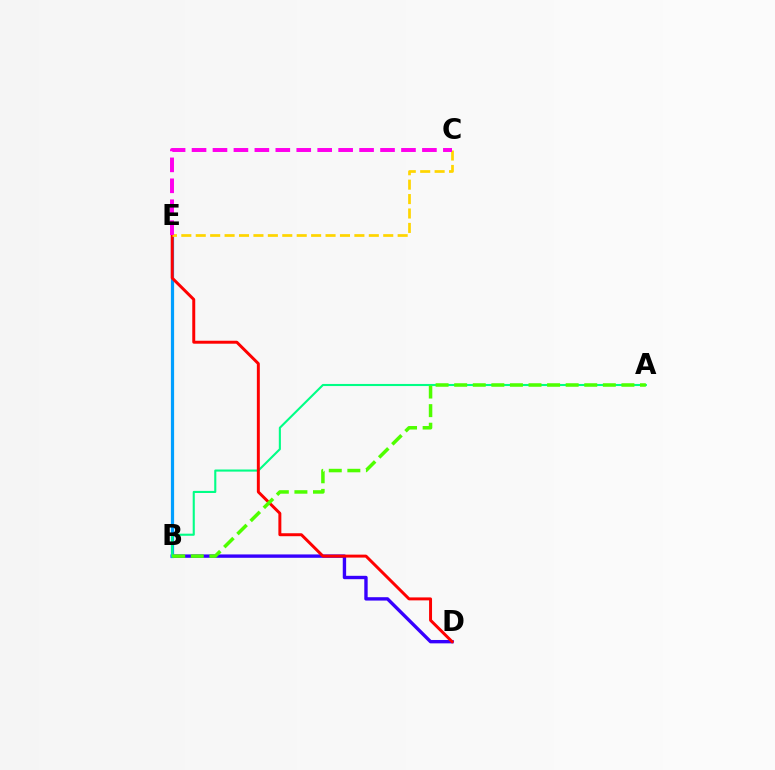{('B', 'D'): [{'color': '#3700ff', 'line_style': 'solid', 'thickness': 2.43}], ('B', 'E'): [{'color': '#009eff', 'line_style': 'solid', 'thickness': 2.31}], ('A', 'B'): [{'color': '#00ff86', 'line_style': 'solid', 'thickness': 1.51}, {'color': '#4fff00', 'line_style': 'dashed', 'thickness': 2.52}], ('D', 'E'): [{'color': '#ff0000', 'line_style': 'solid', 'thickness': 2.13}], ('C', 'E'): [{'color': '#ffd500', 'line_style': 'dashed', 'thickness': 1.96}, {'color': '#ff00ed', 'line_style': 'dashed', 'thickness': 2.85}]}